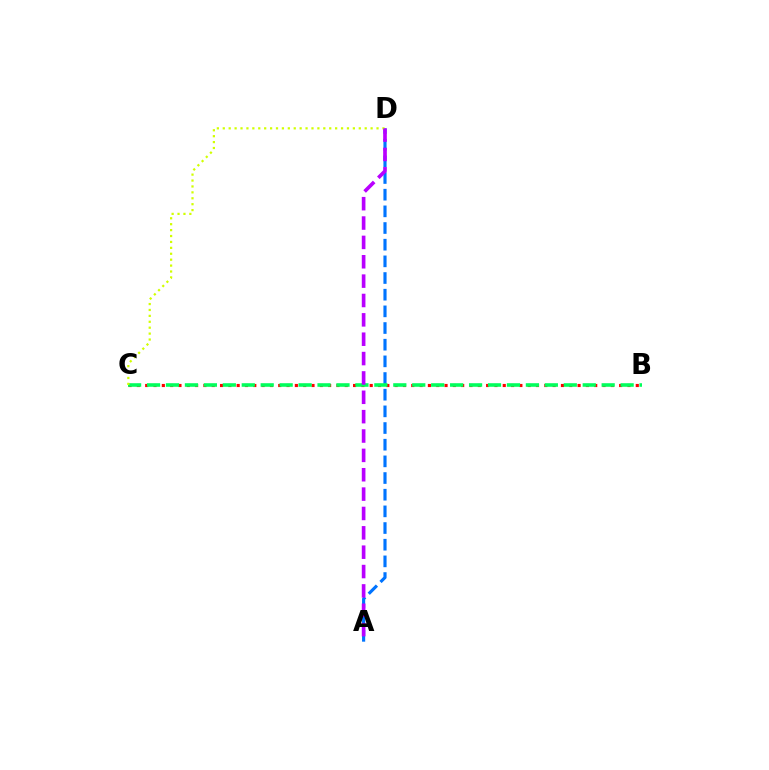{('B', 'C'): [{'color': '#ff0000', 'line_style': 'dotted', 'thickness': 2.26}, {'color': '#00ff5c', 'line_style': 'dashed', 'thickness': 2.57}], ('A', 'D'): [{'color': '#0074ff', 'line_style': 'dashed', 'thickness': 2.26}, {'color': '#b900ff', 'line_style': 'dashed', 'thickness': 2.63}], ('C', 'D'): [{'color': '#d1ff00', 'line_style': 'dotted', 'thickness': 1.61}]}